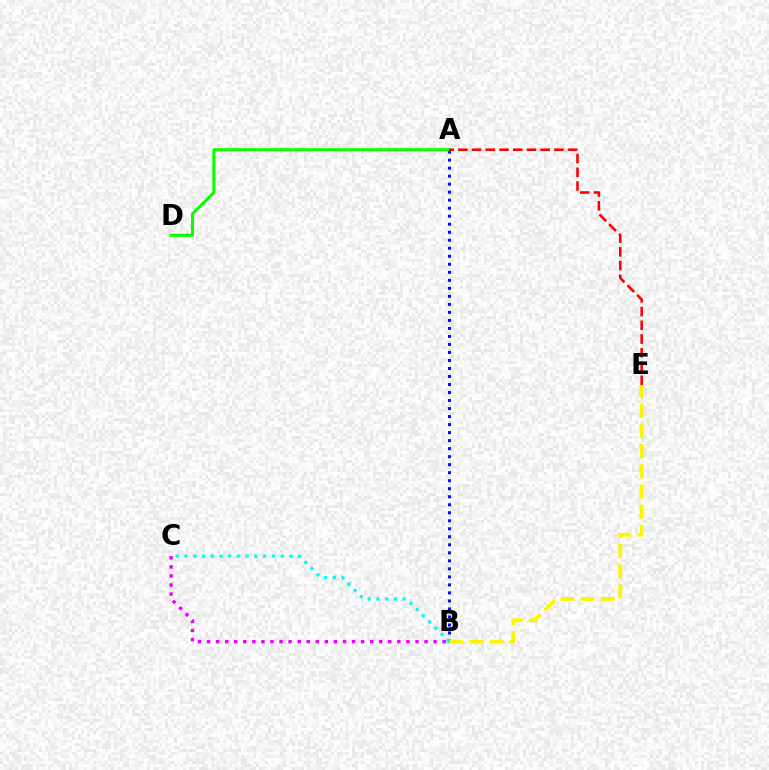{('A', 'B'): [{'color': '#0010ff', 'line_style': 'dotted', 'thickness': 2.18}], ('B', 'E'): [{'color': '#fcf500', 'line_style': 'dashed', 'thickness': 2.74}], ('B', 'C'): [{'color': '#00fff6', 'line_style': 'dotted', 'thickness': 2.37}, {'color': '#ee00ff', 'line_style': 'dotted', 'thickness': 2.46}], ('A', 'D'): [{'color': '#08ff00', 'line_style': 'solid', 'thickness': 2.19}], ('A', 'E'): [{'color': '#ff0000', 'line_style': 'dashed', 'thickness': 1.86}]}